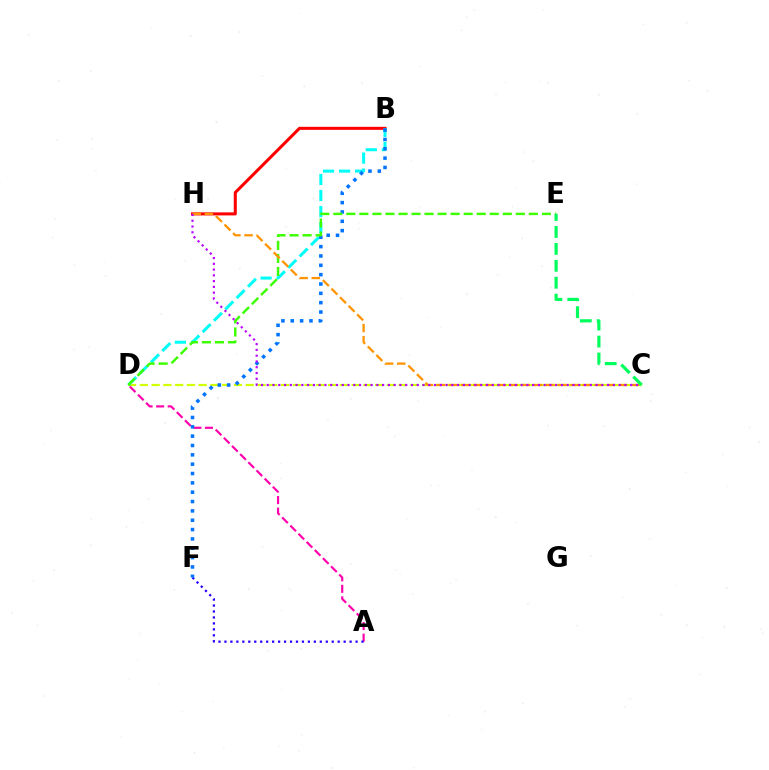{('C', 'D'): [{'color': '#d1ff00', 'line_style': 'dashed', 'thickness': 1.6}], ('B', 'H'): [{'color': '#ff0000', 'line_style': 'solid', 'thickness': 2.19}], ('A', 'D'): [{'color': '#ff00ac', 'line_style': 'dashed', 'thickness': 1.57}], ('A', 'F'): [{'color': '#2500ff', 'line_style': 'dotted', 'thickness': 1.62}], ('B', 'D'): [{'color': '#00fff6', 'line_style': 'dashed', 'thickness': 2.18}], ('B', 'F'): [{'color': '#0074ff', 'line_style': 'dotted', 'thickness': 2.54}], ('D', 'E'): [{'color': '#3dff00', 'line_style': 'dashed', 'thickness': 1.77}], ('C', 'H'): [{'color': '#ff9400', 'line_style': 'dashed', 'thickness': 1.65}, {'color': '#b900ff', 'line_style': 'dotted', 'thickness': 1.57}], ('C', 'E'): [{'color': '#00ff5c', 'line_style': 'dashed', 'thickness': 2.3}]}